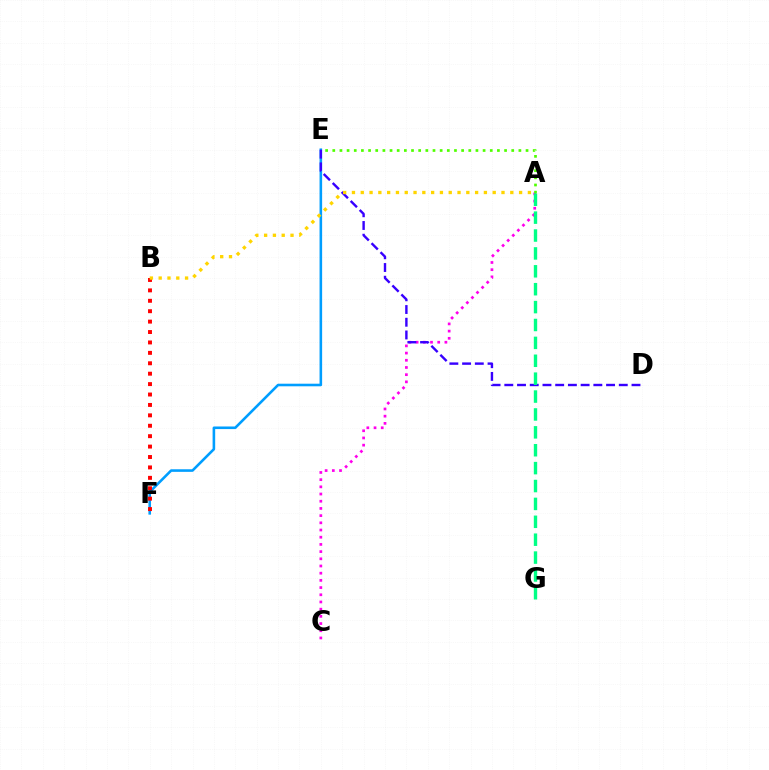{('E', 'F'): [{'color': '#009eff', 'line_style': 'solid', 'thickness': 1.87}], ('B', 'F'): [{'color': '#ff0000', 'line_style': 'dotted', 'thickness': 2.83}], ('A', 'C'): [{'color': '#ff00ed', 'line_style': 'dotted', 'thickness': 1.95}], ('A', 'E'): [{'color': '#4fff00', 'line_style': 'dotted', 'thickness': 1.94}], ('D', 'E'): [{'color': '#3700ff', 'line_style': 'dashed', 'thickness': 1.73}], ('A', 'B'): [{'color': '#ffd500', 'line_style': 'dotted', 'thickness': 2.39}], ('A', 'G'): [{'color': '#00ff86', 'line_style': 'dashed', 'thickness': 2.43}]}